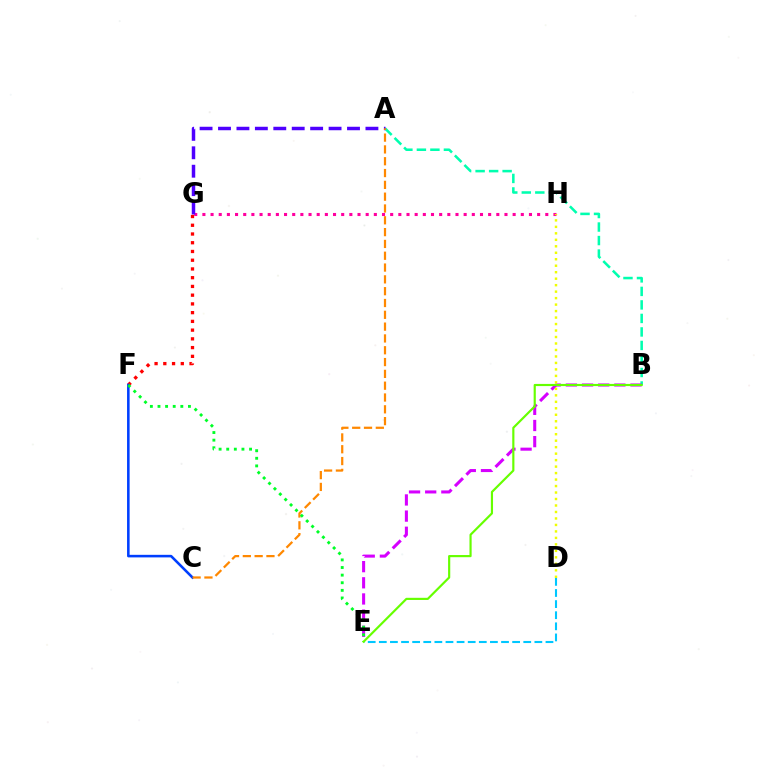{('G', 'H'): [{'color': '#ff00a0', 'line_style': 'dotted', 'thickness': 2.22}], ('A', 'B'): [{'color': '#00ffaf', 'line_style': 'dashed', 'thickness': 1.84}], ('B', 'E'): [{'color': '#d600ff', 'line_style': 'dashed', 'thickness': 2.19}, {'color': '#66ff00', 'line_style': 'solid', 'thickness': 1.56}], ('A', 'G'): [{'color': '#4f00ff', 'line_style': 'dashed', 'thickness': 2.5}], ('F', 'G'): [{'color': '#ff0000', 'line_style': 'dotted', 'thickness': 2.37}], ('D', 'E'): [{'color': '#00c7ff', 'line_style': 'dashed', 'thickness': 1.51}], ('D', 'H'): [{'color': '#eeff00', 'line_style': 'dotted', 'thickness': 1.76}], ('C', 'F'): [{'color': '#003fff', 'line_style': 'solid', 'thickness': 1.85}], ('A', 'C'): [{'color': '#ff8800', 'line_style': 'dashed', 'thickness': 1.6}], ('E', 'F'): [{'color': '#00ff27', 'line_style': 'dotted', 'thickness': 2.07}]}